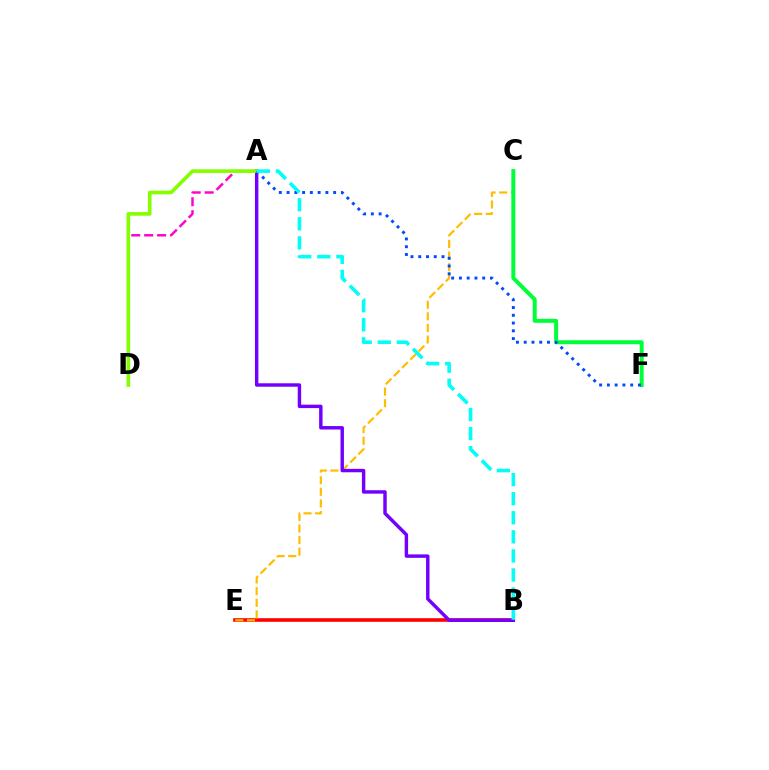{('B', 'E'): [{'color': '#ff0000', 'line_style': 'solid', 'thickness': 2.6}], ('C', 'E'): [{'color': '#ffbd00', 'line_style': 'dashed', 'thickness': 1.58}], ('A', 'B'): [{'color': '#7200ff', 'line_style': 'solid', 'thickness': 2.47}, {'color': '#00fff6', 'line_style': 'dashed', 'thickness': 2.59}], ('C', 'F'): [{'color': '#00ff39', 'line_style': 'solid', 'thickness': 2.86}], ('A', 'D'): [{'color': '#ff00cf', 'line_style': 'dashed', 'thickness': 1.76}, {'color': '#84ff00', 'line_style': 'solid', 'thickness': 2.62}], ('A', 'F'): [{'color': '#004bff', 'line_style': 'dotted', 'thickness': 2.11}]}